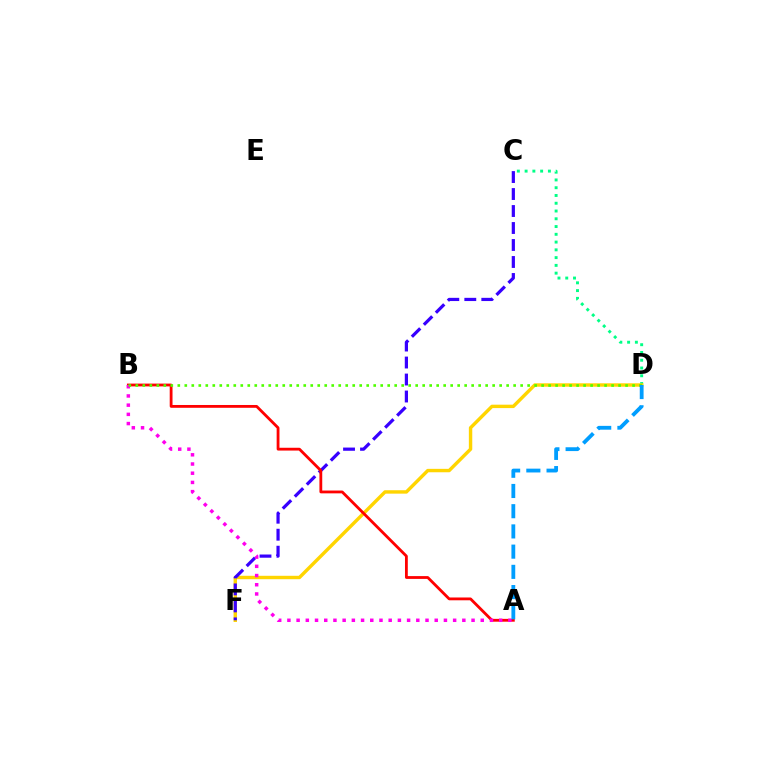{('C', 'D'): [{'color': '#00ff86', 'line_style': 'dotted', 'thickness': 2.11}], ('D', 'F'): [{'color': '#ffd500', 'line_style': 'solid', 'thickness': 2.46}], ('C', 'F'): [{'color': '#3700ff', 'line_style': 'dashed', 'thickness': 2.31}], ('A', 'B'): [{'color': '#ff0000', 'line_style': 'solid', 'thickness': 2.02}, {'color': '#ff00ed', 'line_style': 'dotted', 'thickness': 2.5}], ('B', 'D'): [{'color': '#4fff00', 'line_style': 'dotted', 'thickness': 1.9}], ('A', 'D'): [{'color': '#009eff', 'line_style': 'dashed', 'thickness': 2.75}]}